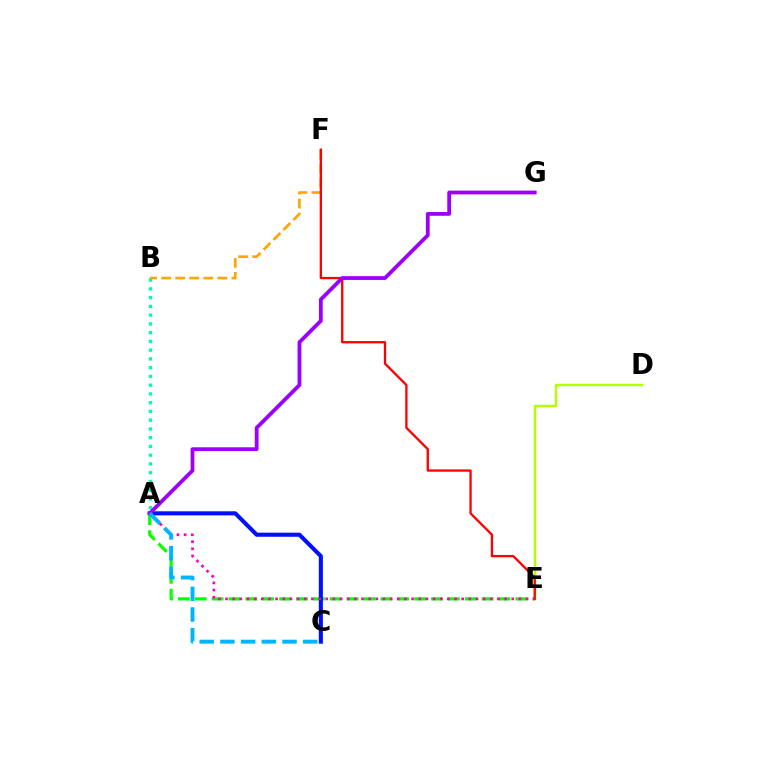{('D', 'E'): [{'color': '#b3ff00', 'line_style': 'solid', 'thickness': 1.74}], ('A', 'E'): [{'color': '#08ff00', 'line_style': 'dashed', 'thickness': 2.29}, {'color': '#ff00bd', 'line_style': 'dotted', 'thickness': 1.94}], ('B', 'F'): [{'color': '#ffa500', 'line_style': 'dashed', 'thickness': 1.91}], ('E', 'F'): [{'color': '#ff0000', 'line_style': 'solid', 'thickness': 1.67}], ('A', 'C'): [{'color': '#0010ff', 'line_style': 'solid', 'thickness': 2.94}, {'color': '#00b5ff', 'line_style': 'dashed', 'thickness': 2.81}], ('A', 'B'): [{'color': '#00ff9d', 'line_style': 'dotted', 'thickness': 2.38}], ('A', 'G'): [{'color': '#9b00ff', 'line_style': 'solid', 'thickness': 2.73}]}